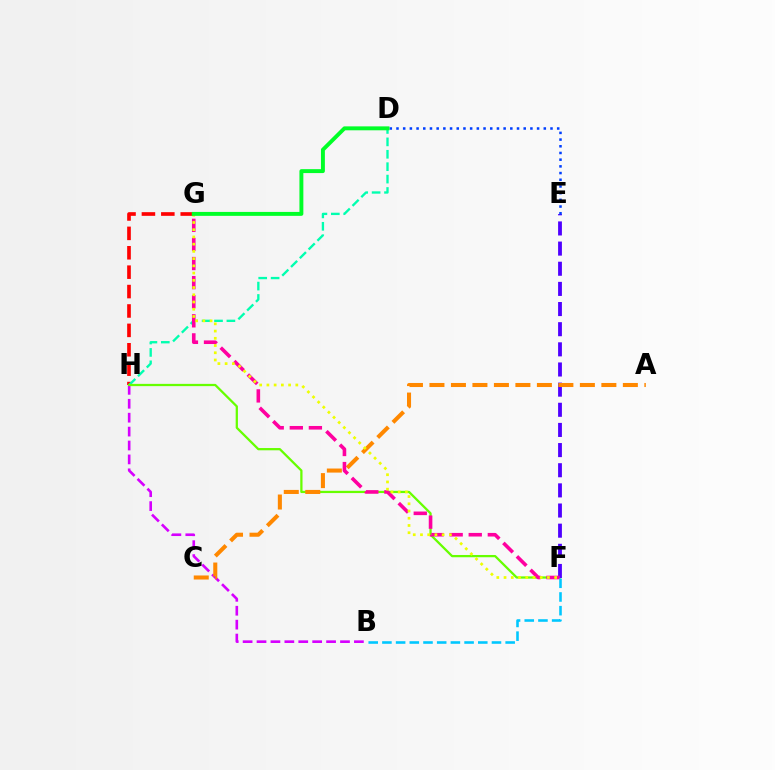{('B', 'H'): [{'color': '#d600ff', 'line_style': 'dashed', 'thickness': 1.89}], ('G', 'H'): [{'color': '#ff0000', 'line_style': 'dashed', 'thickness': 2.64}], ('D', 'H'): [{'color': '#00ffaf', 'line_style': 'dashed', 'thickness': 1.68}], ('F', 'H'): [{'color': '#66ff00', 'line_style': 'solid', 'thickness': 1.63}], ('E', 'F'): [{'color': '#4f00ff', 'line_style': 'dashed', 'thickness': 2.74}], ('A', 'C'): [{'color': '#ff8800', 'line_style': 'dashed', 'thickness': 2.92}], ('F', 'G'): [{'color': '#ff00a0', 'line_style': 'dashed', 'thickness': 2.59}, {'color': '#eeff00', 'line_style': 'dotted', 'thickness': 1.96}], ('D', 'E'): [{'color': '#003fff', 'line_style': 'dotted', 'thickness': 1.82}], ('B', 'F'): [{'color': '#00c7ff', 'line_style': 'dashed', 'thickness': 1.86}], ('D', 'G'): [{'color': '#00ff27', 'line_style': 'solid', 'thickness': 2.83}]}